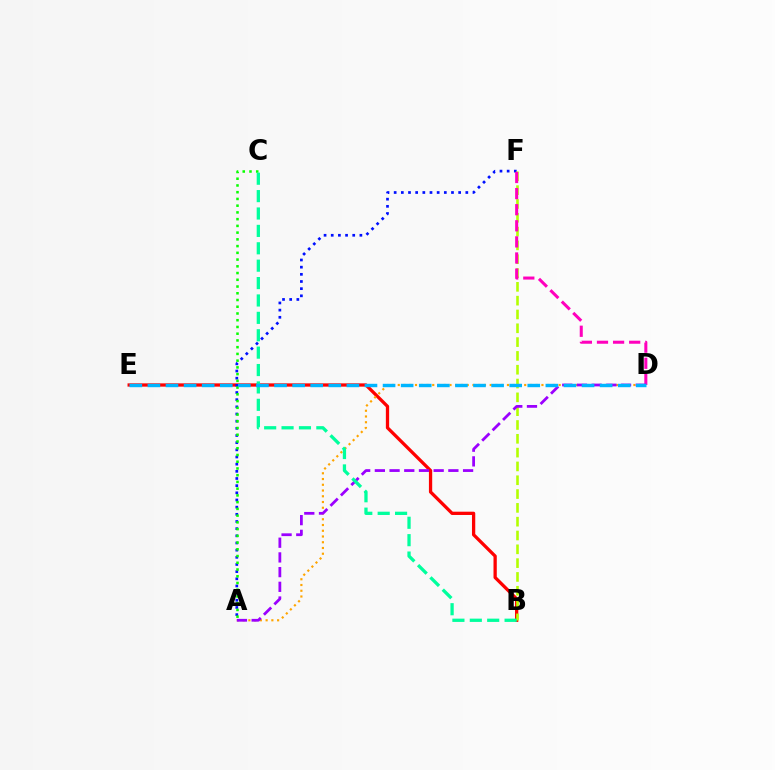{('B', 'E'): [{'color': '#ff0000', 'line_style': 'solid', 'thickness': 2.36}], ('A', 'F'): [{'color': '#0010ff', 'line_style': 'dotted', 'thickness': 1.95}], ('A', 'C'): [{'color': '#08ff00', 'line_style': 'dotted', 'thickness': 1.83}], ('A', 'D'): [{'color': '#ffa500', 'line_style': 'dotted', 'thickness': 1.56}, {'color': '#9b00ff', 'line_style': 'dashed', 'thickness': 2.0}], ('B', 'F'): [{'color': '#b3ff00', 'line_style': 'dashed', 'thickness': 1.88}], ('D', 'F'): [{'color': '#ff00bd', 'line_style': 'dashed', 'thickness': 2.19}], ('B', 'C'): [{'color': '#00ff9d', 'line_style': 'dashed', 'thickness': 2.36}], ('D', 'E'): [{'color': '#00b5ff', 'line_style': 'dashed', 'thickness': 2.46}]}